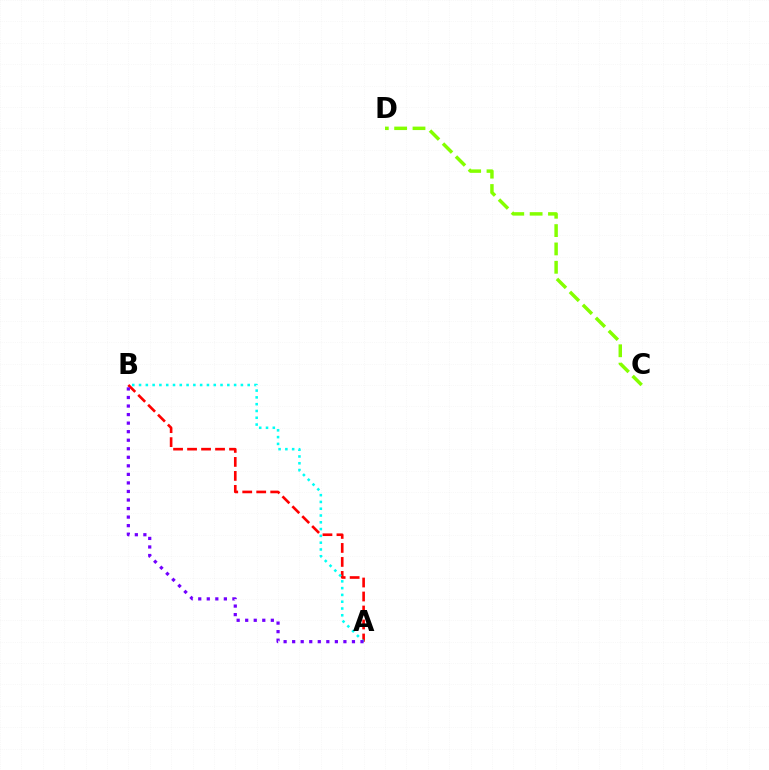{('C', 'D'): [{'color': '#84ff00', 'line_style': 'dashed', 'thickness': 2.49}], ('A', 'B'): [{'color': '#ff0000', 'line_style': 'dashed', 'thickness': 1.9}, {'color': '#00fff6', 'line_style': 'dotted', 'thickness': 1.84}, {'color': '#7200ff', 'line_style': 'dotted', 'thickness': 2.32}]}